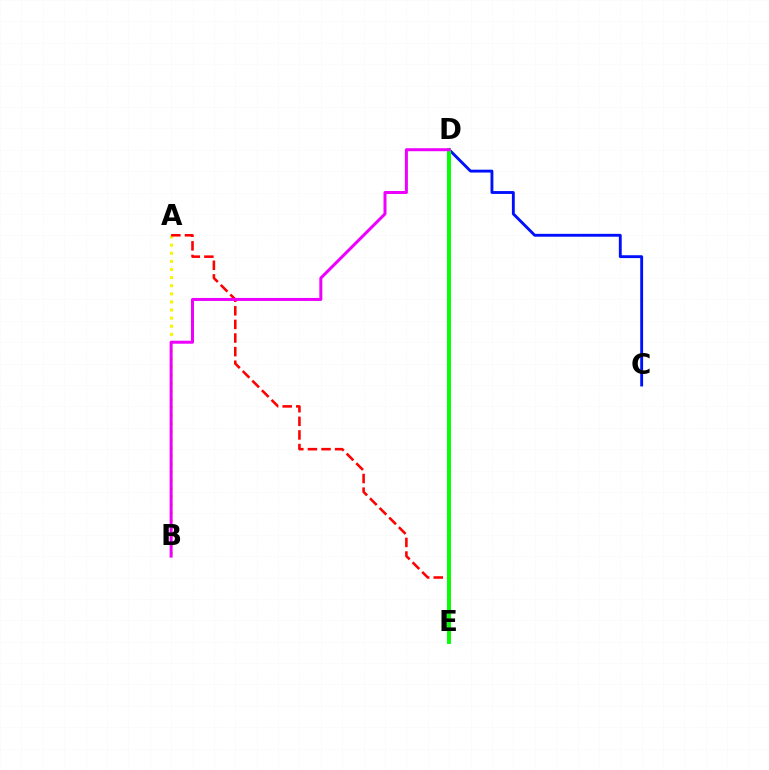{('C', 'D'): [{'color': '#0010ff', 'line_style': 'solid', 'thickness': 2.07}], ('D', 'E'): [{'color': '#00fff6', 'line_style': 'solid', 'thickness': 2.77}, {'color': '#08ff00', 'line_style': 'solid', 'thickness': 2.76}], ('A', 'B'): [{'color': '#fcf500', 'line_style': 'dotted', 'thickness': 2.2}], ('A', 'E'): [{'color': '#ff0000', 'line_style': 'dashed', 'thickness': 1.85}], ('B', 'D'): [{'color': '#ee00ff', 'line_style': 'solid', 'thickness': 2.16}]}